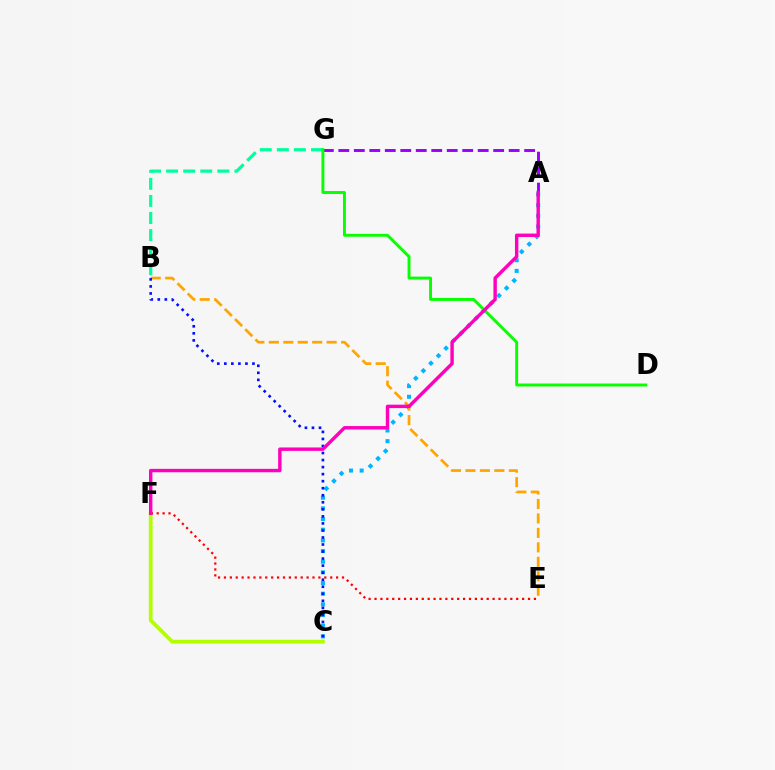{('A', 'G'): [{'color': '#9b00ff', 'line_style': 'dashed', 'thickness': 2.1}], ('C', 'F'): [{'color': '#b3ff00', 'line_style': 'solid', 'thickness': 2.7}], ('A', 'C'): [{'color': '#00b5ff', 'line_style': 'dotted', 'thickness': 2.9}], ('B', 'E'): [{'color': '#ffa500', 'line_style': 'dashed', 'thickness': 1.96}], ('B', 'C'): [{'color': '#0010ff', 'line_style': 'dotted', 'thickness': 1.91}], ('E', 'F'): [{'color': '#ff0000', 'line_style': 'dotted', 'thickness': 1.6}], ('B', 'G'): [{'color': '#00ff9d', 'line_style': 'dashed', 'thickness': 2.32}], ('D', 'G'): [{'color': '#08ff00', 'line_style': 'solid', 'thickness': 2.1}], ('A', 'F'): [{'color': '#ff00bd', 'line_style': 'solid', 'thickness': 2.46}]}